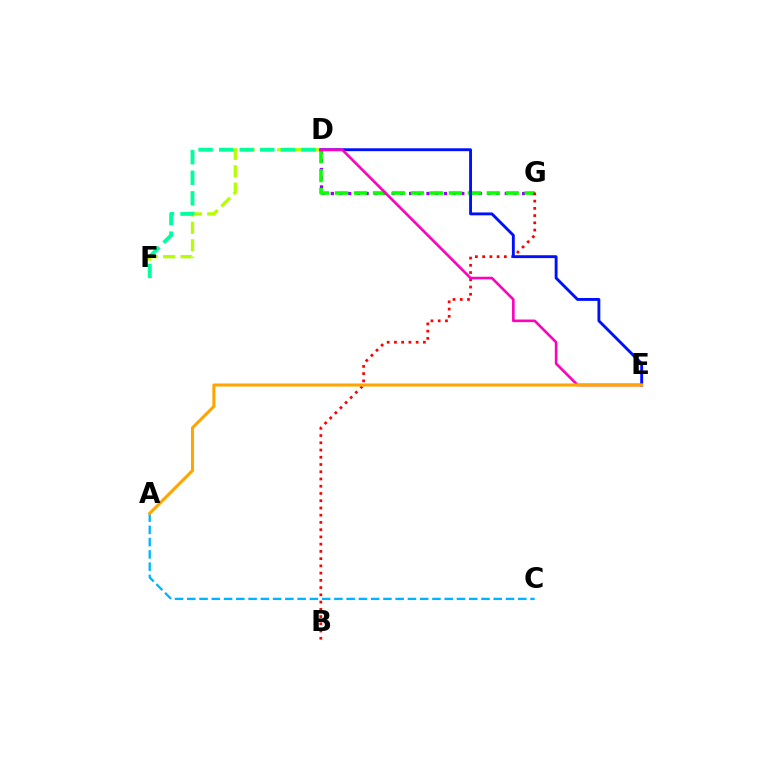{('D', 'G'): [{'color': '#9b00ff', 'line_style': 'dotted', 'thickness': 2.36}, {'color': '#08ff00', 'line_style': 'dashed', 'thickness': 2.58}], ('D', 'F'): [{'color': '#b3ff00', 'line_style': 'dashed', 'thickness': 2.36}, {'color': '#00ff9d', 'line_style': 'dashed', 'thickness': 2.79}], ('B', 'G'): [{'color': '#ff0000', 'line_style': 'dotted', 'thickness': 1.97}], ('A', 'C'): [{'color': '#00b5ff', 'line_style': 'dashed', 'thickness': 1.67}], ('D', 'E'): [{'color': '#0010ff', 'line_style': 'solid', 'thickness': 2.07}, {'color': '#ff00bd', 'line_style': 'solid', 'thickness': 1.88}], ('A', 'E'): [{'color': '#ffa500', 'line_style': 'solid', 'thickness': 2.21}]}